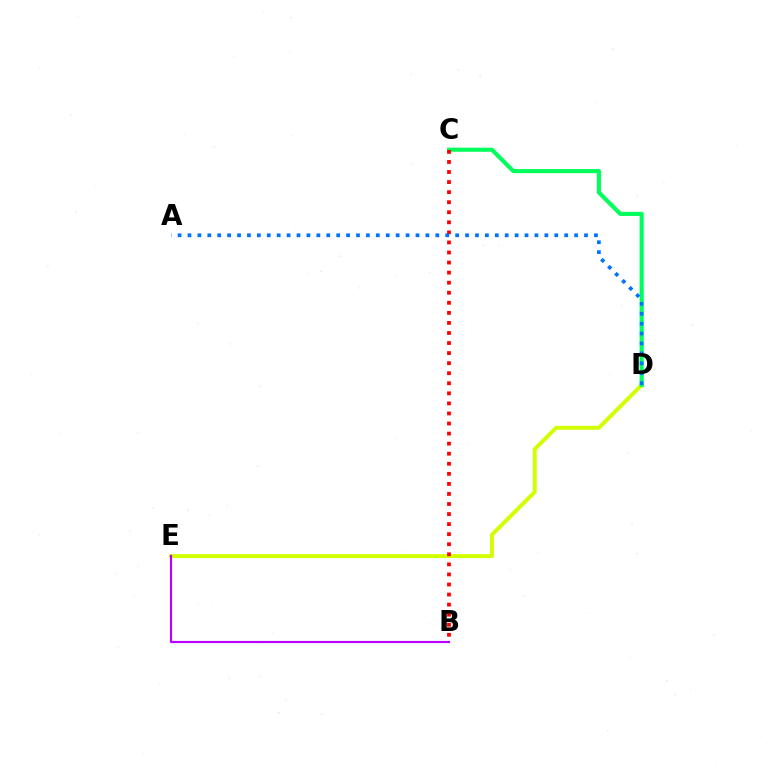{('D', 'E'): [{'color': '#d1ff00', 'line_style': 'solid', 'thickness': 2.85}], ('C', 'D'): [{'color': '#00ff5c', 'line_style': 'solid', 'thickness': 2.97}], ('B', 'C'): [{'color': '#ff0000', 'line_style': 'dotted', 'thickness': 2.73}], ('B', 'E'): [{'color': '#b900ff', 'line_style': 'solid', 'thickness': 1.56}], ('A', 'D'): [{'color': '#0074ff', 'line_style': 'dotted', 'thickness': 2.69}]}